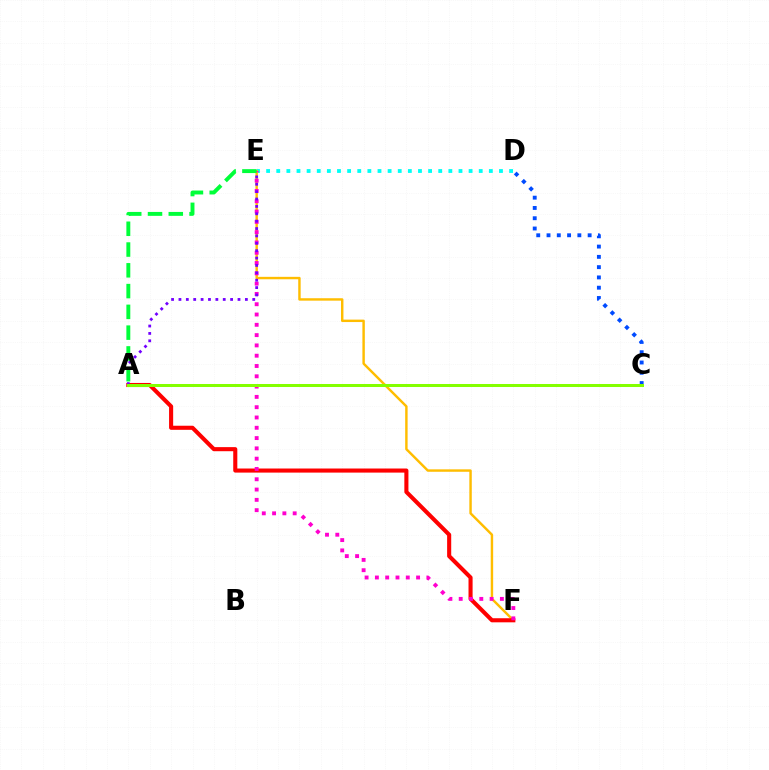{('D', 'E'): [{'color': '#00fff6', 'line_style': 'dotted', 'thickness': 2.75}], ('C', 'D'): [{'color': '#004bff', 'line_style': 'dotted', 'thickness': 2.79}], ('E', 'F'): [{'color': '#ffbd00', 'line_style': 'solid', 'thickness': 1.75}, {'color': '#ff00cf', 'line_style': 'dotted', 'thickness': 2.8}], ('A', 'F'): [{'color': '#ff0000', 'line_style': 'solid', 'thickness': 2.94}], ('A', 'E'): [{'color': '#7200ff', 'line_style': 'dotted', 'thickness': 2.01}, {'color': '#00ff39', 'line_style': 'dashed', 'thickness': 2.82}], ('A', 'C'): [{'color': '#84ff00', 'line_style': 'solid', 'thickness': 2.16}]}